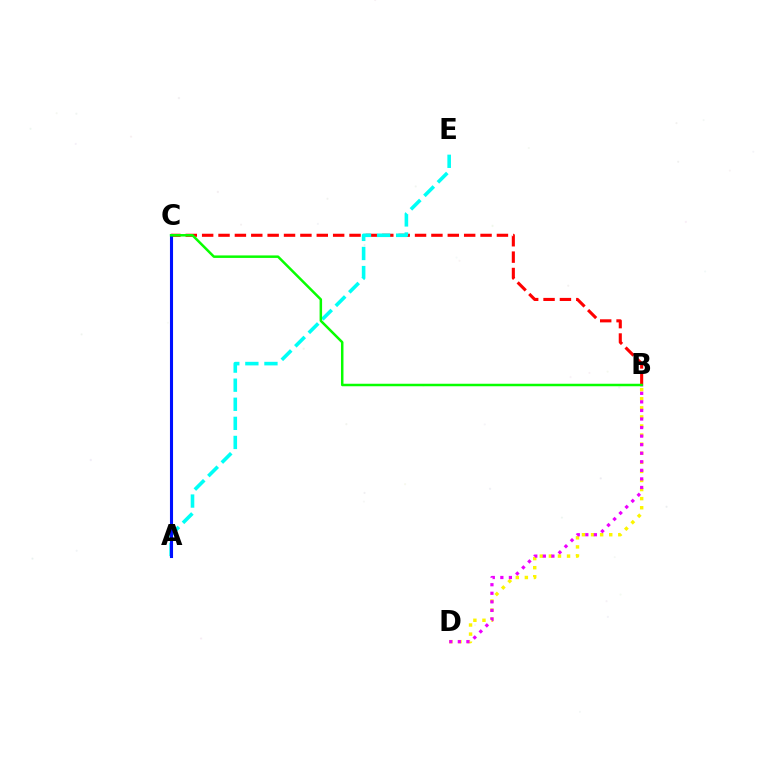{('B', 'C'): [{'color': '#ff0000', 'line_style': 'dashed', 'thickness': 2.22}, {'color': '#08ff00', 'line_style': 'solid', 'thickness': 1.8}], ('B', 'D'): [{'color': '#fcf500', 'line_style': 'dotted', 'thickness': 2.47}, {'color': '#ee00ff', 'line_style': 'dotted', 'thickness': 2.33}], ('A', 'E'): [{'color': '#00fff6', 'line_style': 'dashed', 'thickness': 2.59}], ('A', 'C'): [{'color': '#0010ff', 'line_style': 'solid', 'thickness': 2.22}]}